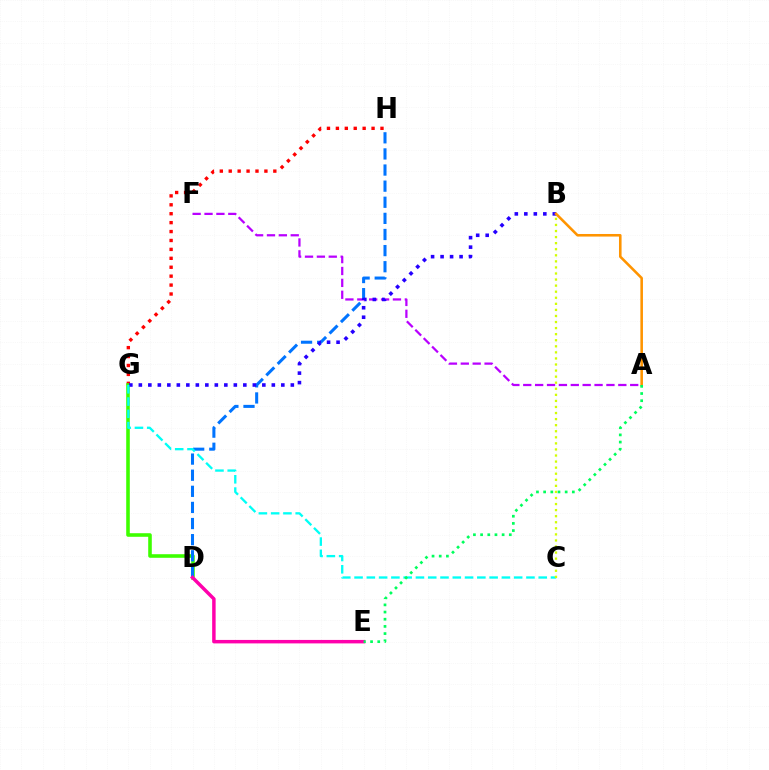{('G', 'H'): [{'color': '#ff0000', 'line_style': 'dotted', 'thickness': 2.42}], ('D', 'G'): [{'color': '#3dff00', 'line_style': 'solid', 'thickness': 2.58}], ('A', 'F'): [{'color': '#b900ff', 'line_style': 'dashed', 'thickness': 1.61}], ('D', 'H'): [{'color': '#0074ff', 'line_style': 'dashed', 'thickness': 2.19}], ('B', 'G'): [{'color': '#2500ff', 'line_style': 'dotted', 'thickness': 2.58}], ('C', 'G'): [{'color': '#00fff6', 'line_style': 'dashed', 'thickness': 1.67}], ('D', 'E'): [{'color': '#ff00ac', 'line_style': 'solid', 'thickness': 2.5}], ('A', 'B'): [{'color': '#ff9400', 'line_style': 'solid', 'thickness': 1.86}], ('B', 'C'): [{'color': '#d1ff00', 'line_style': 'dotted', 'thickness': 1.65}], ('A', 'E'): [{'color': '#00ff5c', 'line_style': 'dotted', 'thickness': 1.95}]}